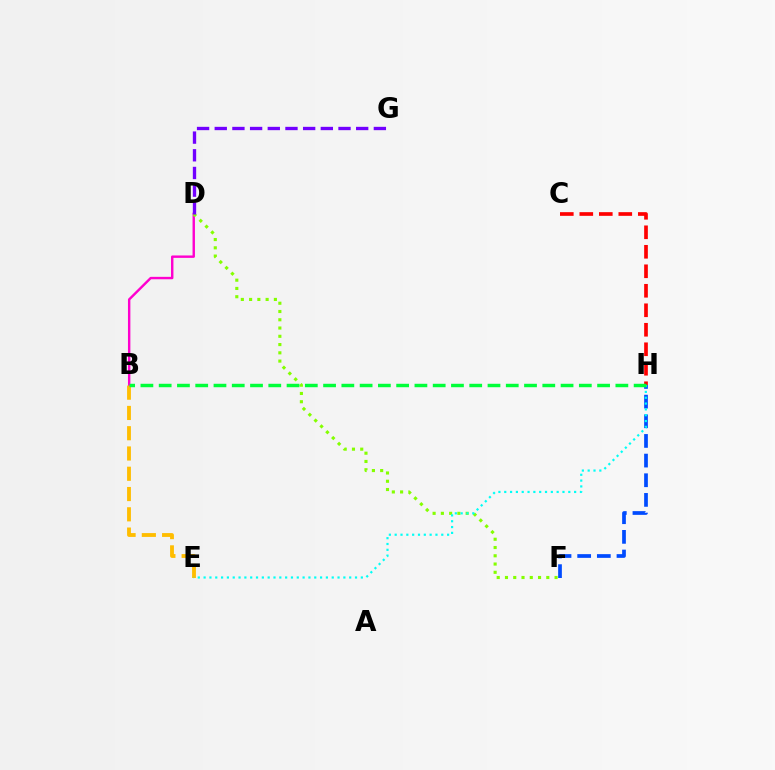{('F', 'H'): [{'color': '#004bff', 'line_style': 'dashed', 'thickness': 2.67}], ('B', 'D'): [{'color': '#ff00cf', 'line_style': 'solid', 'thickness': 1.74}], ('D', 'F'): [{'color': '#84ff00', 'line_style': 'dotted', 'thickness': 2.25}], ('B', 'E'): [{'color': '#ffbd00', 'line_style': 'dashed', 'thickness': 2.75}], ('E', 'H'): [{'color': '#00fff6', 'line_style': 'dotted', 'thickness': 1.58}], ('C', 'H'): [{'color': '#ff0000', 'line_style': 'dashed', 'thickness': 2.65}], ('D', 'G'): [{'color': '#7200ff', 'line_style': 'dashed', 'thickness': 2.4}], ('B', 'H'): [{'color': '#00ff39', 'line_style': 'dashed', 'thickness': 2.48}]}